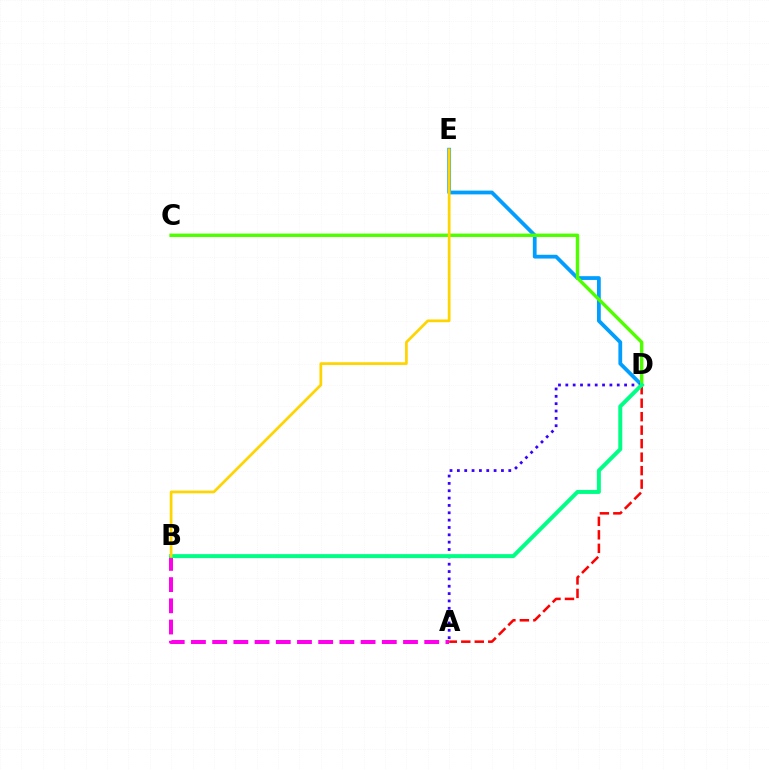{('A', 'B'): [{'color': '#ff00ed', 'line_style': 'dashed', 'thickness': 2.88}], ('D', 'E'): [{'color': '#009eff', 'line_style': 'solid', 'thickness': 2.72}], ('A', 'D'): [{'color': '#3700ff', 'line_style': 'dotted', 'thickness': 2.0}, {'color': '#ff0000', 'line_style': 'dashed', 'thickness': 1.83}], ('C', 'D'): [{'color': '#4fff00', 'line_style': 'solid', 'thickness': 2.46}], ('B', 'D'): [{'color': '#00ff86', 'line_style': 'solid', 'thickness': 2.87}], ('B', 'E'): [{'color': '#ffd500', 'line_style': 'solid', 'thickness': 1.96}]}